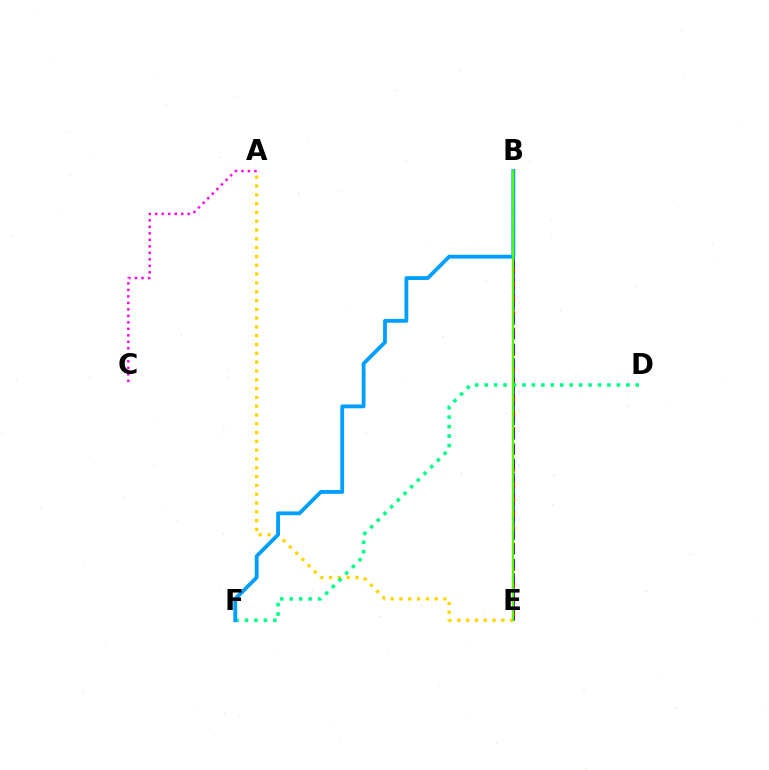{('B', 'E'): [{'color': '#ff0000', 'line_style': 'dashed', 'thickness': 2.25}, {'color': '#3700ff', 'line_style': 'dashed', 'thickness': 1.95}, {'color': '#4fff00', 'line_style': 'solid', 'thickness': 1.59}], ('A', 'E'): [{'color': '#ffd500', 'line_style': 'dotted', 'thickness': 2.39}], ('D', 'F'): [{'color': '#00ff86', 'line_style': 'dotted', 'thickness': 2.57}], ('B', 'F'): [{'color': '#009eff', 'line_style': 'solid', 'thickness': 2.74}], ('A', 'C'): [{'color': '#ff00ed', 'line_style': 'dotted', 'thickness': 1.76}]}